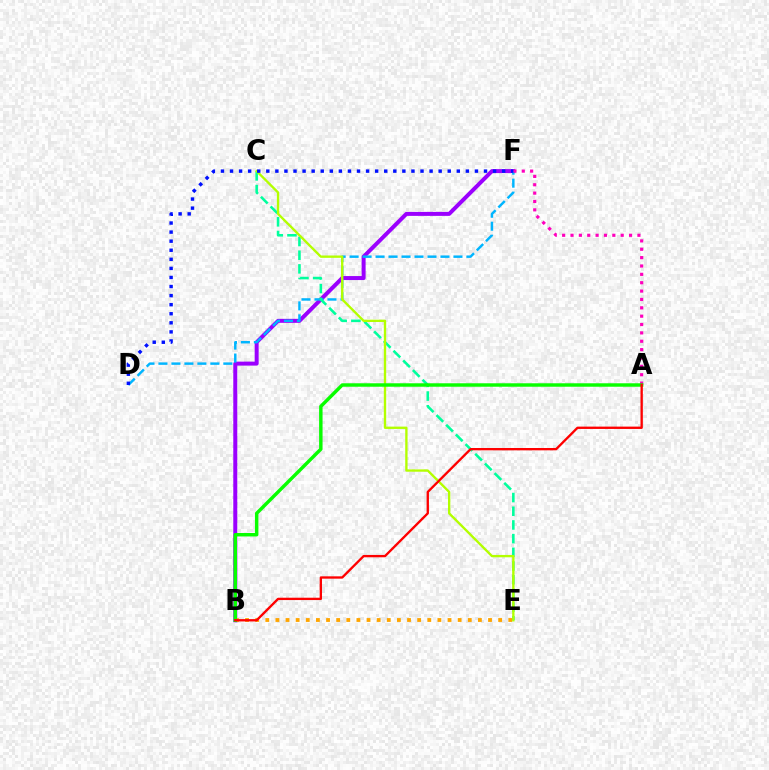{('B', 'F'): [{'color': '#9b00ff', 'line_style': 'solid', 'thickness': 2.87}], ('B', 'E'): [{'color': '#ffa500', 'line_style': 'dotted', 'thickness': 2.75}], ('D', 'F'): [{'color': '#00b5ff', 'line_style': 'dashed', 'thickness': 1.76}, {'color': '#0010ff', 'line_style': 'dotted', 'thickness': 2.46}], ('A', 'F'): [{'color': '#ff00bd', 'line_style': 'dotted', 'thickness': 2.27}], ('C', 'E'): [{'color': '#00ff9d', 'line_style': 'dashed', 'thickness': 1.86}, {'color': '#b3ff00', 'line_style': 'solid', 'thickness': 1.69}], ('A', 'B'): [{'color': '#08ff00', 'line_style': 'solid', 'thickness': 2.48}, {'color': '#ff0000', 'line_style': 'solid', 'thickness': 1.68}]}